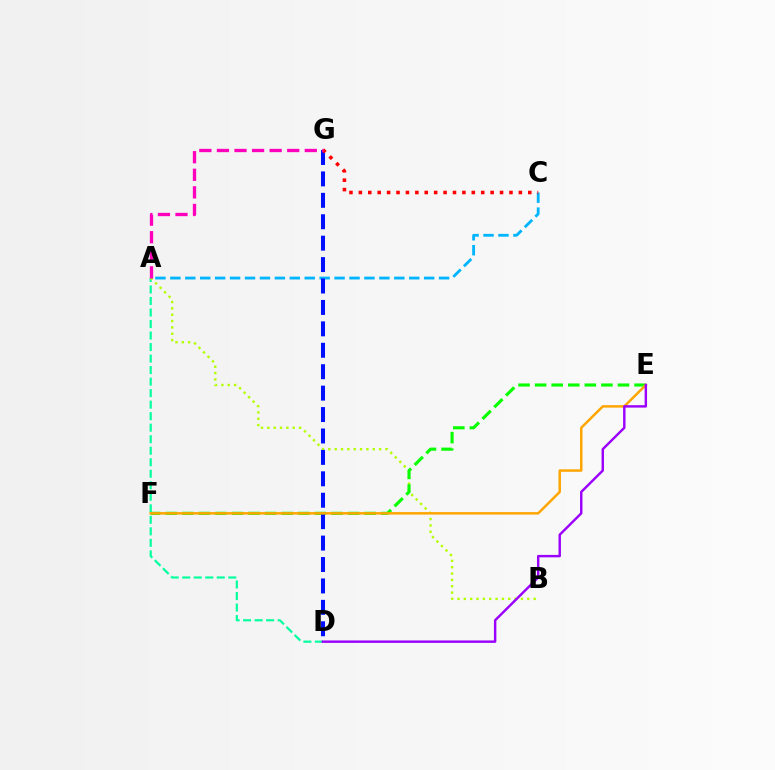{('A', 'D'): [{'color': '#00ff9d', 'line_style': 'dashed', 'thickness': 1.56}], ('A', 'B'): [{'color': '#b3ff00', 'line_style': 'dotted', 'thickness': 1.72}], ('A', 'C'): [{'color': '#00b5ff', 'line_style': 'dashed', 'thickness': 2.03}], ('E', 'F'): [{'color': '#08ff00', 'line_style': 'dashed', 'thickness': 2.25}, {'color': '#ffa500', 'line_style': 'solid', 'thickness': 1.79}], ('D', 'G'): [{'color': '#0010ff', 'line_style': 'dashed', 'thickness': 2.91}], ('C', 'G'): [{'color': '#ff0000', 'line_style': 'dotted', 'thickness': 2.56}], ('D', 'E'): [{'color': '#9b00ff', 'line_style': 'solid', 'thickness': 1.75}], ('A', 'G'): [{'color': '#ff00bd', 'line_style': 'dashed', 'thickness': 2.39}]}